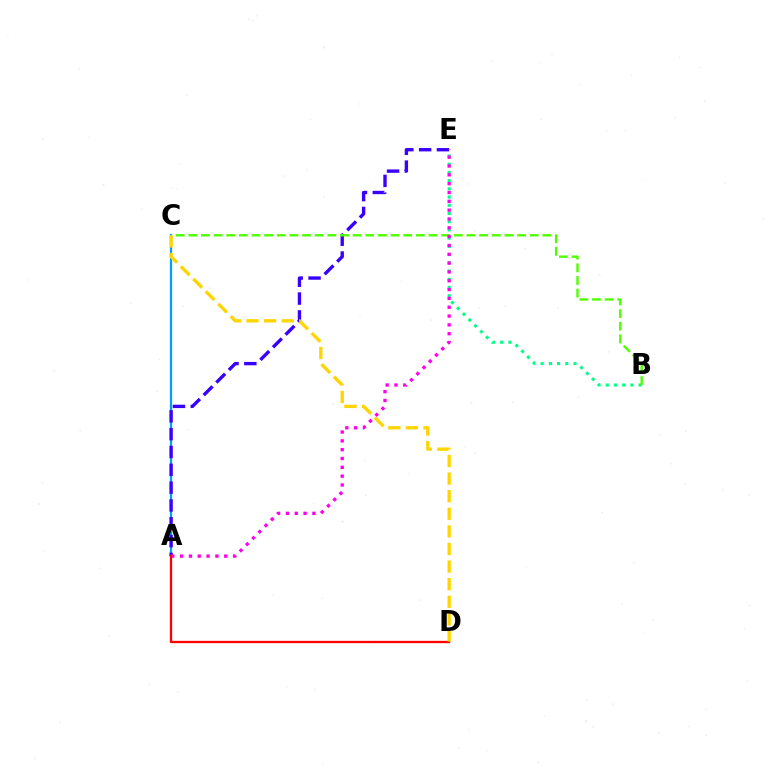{('B', 'E'): [{'color': '#00ff86', 'line_style': 'dotted', 'thickness': 2.23}], ('A', 'C'): [{'color': '#009eff', 'line_style': 'solid', 'thickness': 1.6}], ('A', 'E'): [{'color': '#3700ff', 'line_style': 'dashed', 'thickness': 2.42}, {'color': '#ff00ed', 'line_style': 'dotted', 'thickness': 2.4}], ('B', 'C'): [{'color': '#4fff00', 'line_style': 'dashed', 'thickness': 1.72}], ('A', 'D'): [{'color': '#ff0000', 'line_style': 'solid', 'thickness': 1.66}], ('C', 'D'): [{'color': '#ffd500', 'line_style': 'dashed', 'thickness': 2.39}]}